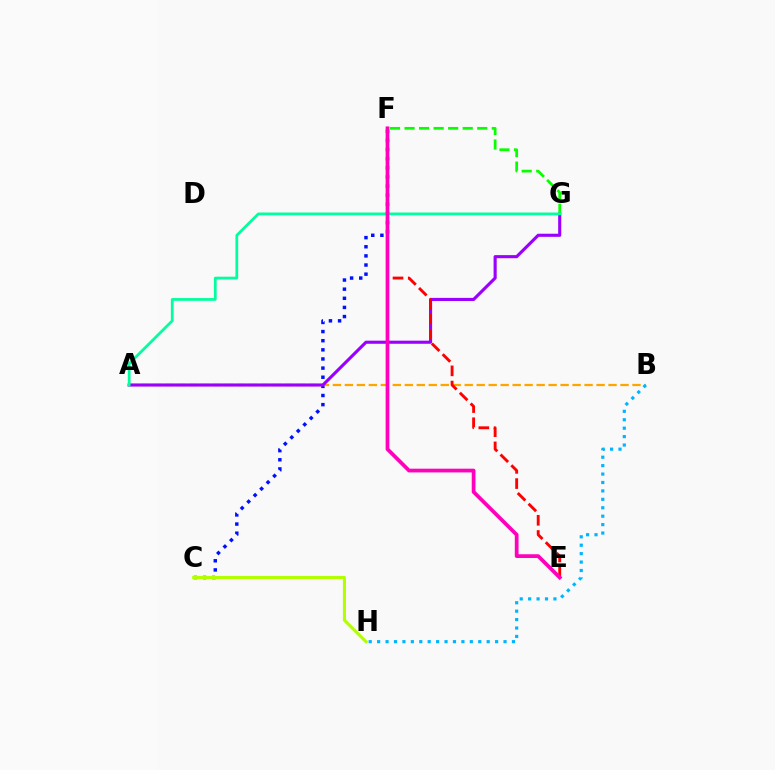{('C', 'F'): [{'color': '#0010ff', 'line_style': 'dotted', 'thickness': 2.48}], ('A', 'B'): [{'color': '#ffa500', 'line_style': 'dashed', 'thickness': 1.63}], ('A', 'G'): [{'color': '#9b00ff', 'line_style': 'solid', 'thickness': 2.24}, {'color': '#00ff9d', 'line_style': 'solid', 'thickness': 1.97}], ('E', 'F'): [{'color': '#ff0000', 'line_style': 'dashed', 'thickness': 2.07}, {'color': '#ff00bd', 'line_style': 'solid', 'thickness': 2.7}], ('F', 'G'): [{'color': '#08ff00', 'line_style': 'dashed', 'thickness': 1.98}], ('B', 'H'): [{'color': '#00b5ff', 'line_style': 'dotted', 'thickness': 2.29}], ('C', 'H'): [{'color': '#b3ff00', 'line_style': 'solid', 'thickness': 2.21}]}